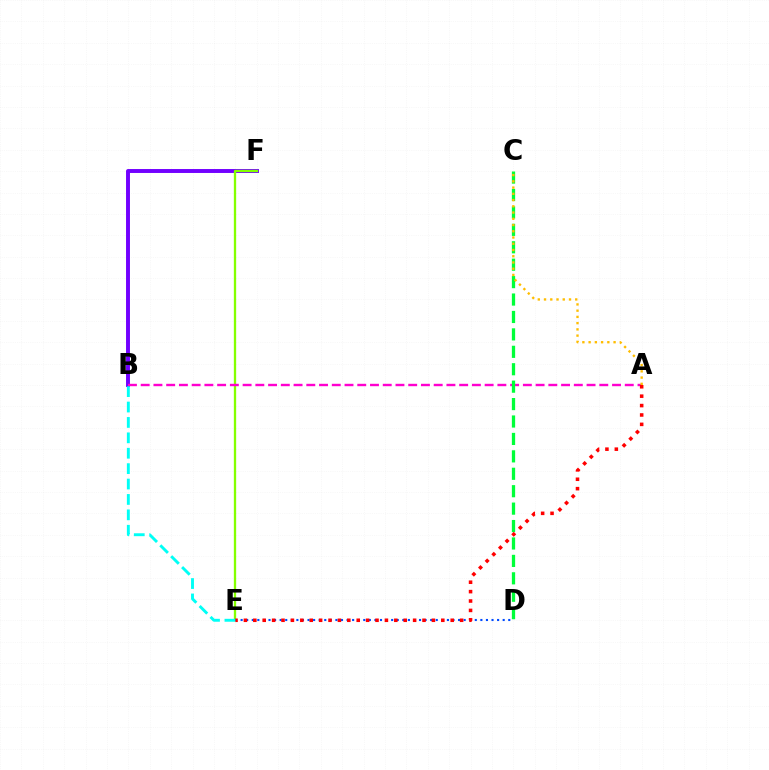{('B', 'F'): [{'color': '#7200ff', 'line_style': 'solid', 'thickness': 2.83}], ('E', 'F'): [{'color': '#84ff00', 'line_style': 'solid', 'thickness': 1.66}], ('A', 'B'): [{'color': '#ff00cf', 'line_style': 'dashed', 'thickness': 1.73}], ('C', 'D'): [{'color': '#00ff39', 'line_style': 'dashed', 'thickness': 2.37}], ('D', 'E'): [{'color': '#004bff', 'line_style': 'dotted', 'thickness': 1.51}], ('A', 'E'): [{'color': '#ff0000', 'line_style': 'dotted', 'thickness': 2.55}], ('A', 'C'): [{'color': '#ffbd00', 'line_style': 'dotted', 'thickness': 1.7}], ('B', 'E'): [{'color': '#00fff6', 'line_style': 'dashed', 'thickness': 2.09}]}